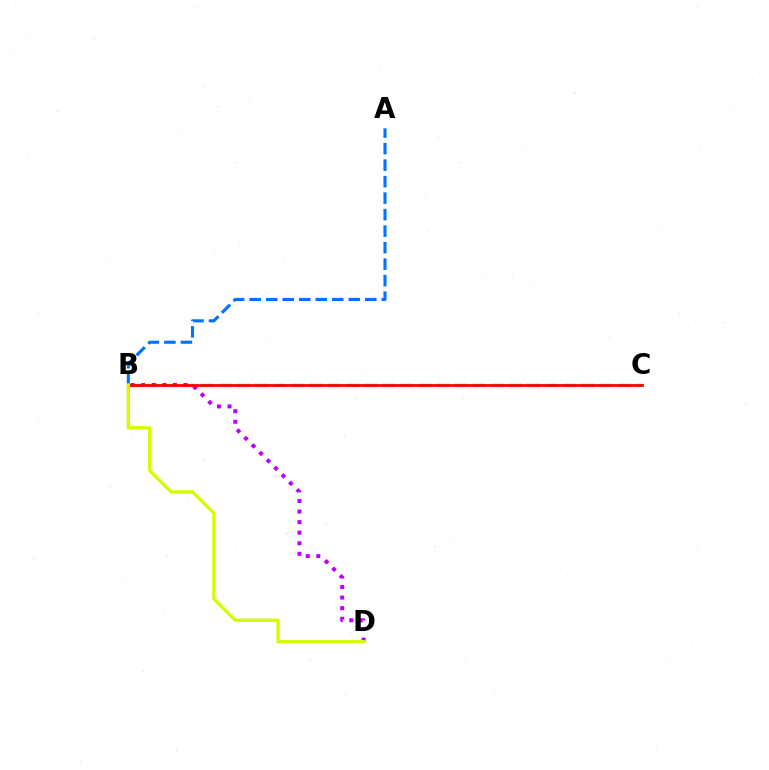{('A', 'B'): [{'color': '#0074ff', 'line_style': 'dashed', 'thickness': 2.24}], ('B', 'C'): [{'color': '#00ff5c', 'line_style': 'dashed', 'thickness': 2.46}, {'color': '#ff0000', 'line_style': 'solid', 'thickness': 2.01}], ('B', 'D'): [{'color': '#b900ff', 'line_style': 'dotted', 'thickness': 2.87}, {'color': '#d1ff00', 'line_style': 'solid', 'thickness': 2.4}]}